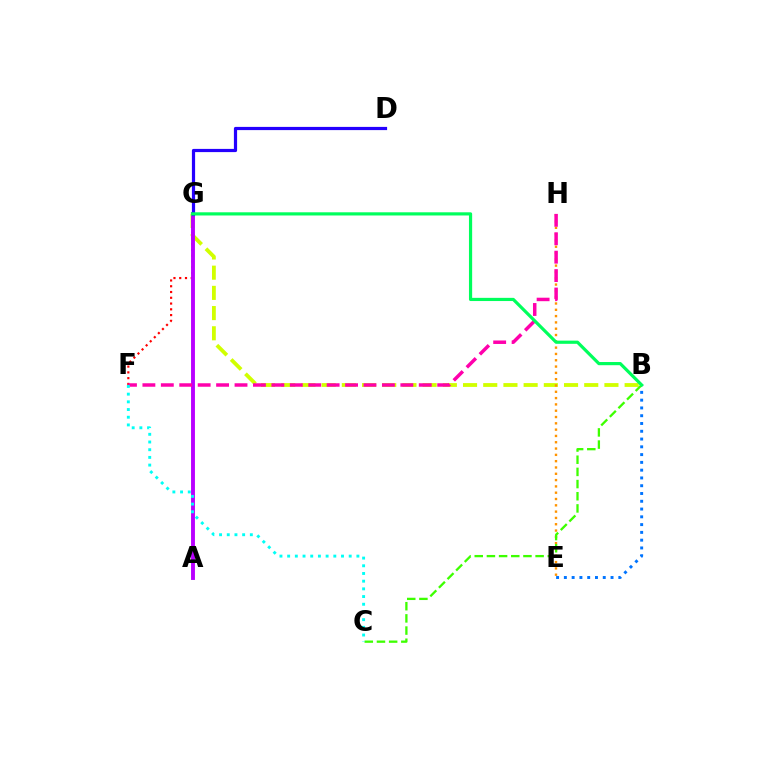{('B', 'G'): [{'color': '#d1ff00', 'line_style': 'dashed', 'thickness': 2.74}, {'color': '#00ff5c', 'line_style': 'solid', 'thickness': 2.29}], ('F', 'G'): [{'color': '#ff0000', 'line_style': 'dotted', 'thickness': 1.57}], ('A', 'G'): [{'color': '#b900ff', 'line_style': 'solid', 'thickness': 2.8}], ('E', 'H'): [{'color': '#ff9400', 'line_style': 'dotted', 'thickness': 1.71}], ('B', 'E'): [{'color': '#0074ff', 'line_style': 'dotted', 'thickness': 2.11}], ('B', 'C'): [{'color': '#3dff00', 'line_style': 'dashed', 'thickness': 1.65}], ('F', 'H'): [{'color': '#ff00ac', 'line_style': 'dashed', 'thickness': 2.5}], ('C', 'F'): [{'color': '#00fff6', 'line_style': 'dotted', 'thickness': 2.09}], ('D', 'G'): [{'color': '#2500ff', 'line_style': 'solid', 'thickness': 2.31}]}